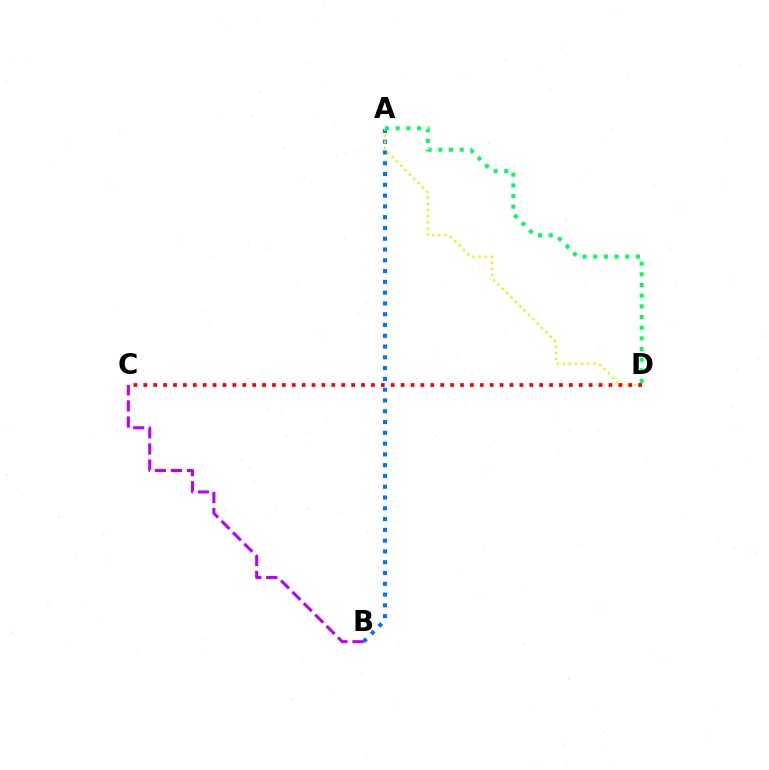{('A', 'B'): [{'color': '#0074ff', 'line_style': 'dotted', 'thickness': 2.93}], ('A', 'D'): [{'color': '#d1ff00', 'line_style': 'dotted', 'thickness': 1.67}, {'color': '#00ff5c', 'line_style': 'dotted', 'thickness': 2.9}], ('C', 'D'): [{'color': '#ff0000', 'line_style': 'dotted', 'thickness': 2.69}], ('B', 'C'): [{'color': '#b900ff', 'line_style': 'dashed', 'thickness': 2.19}]}